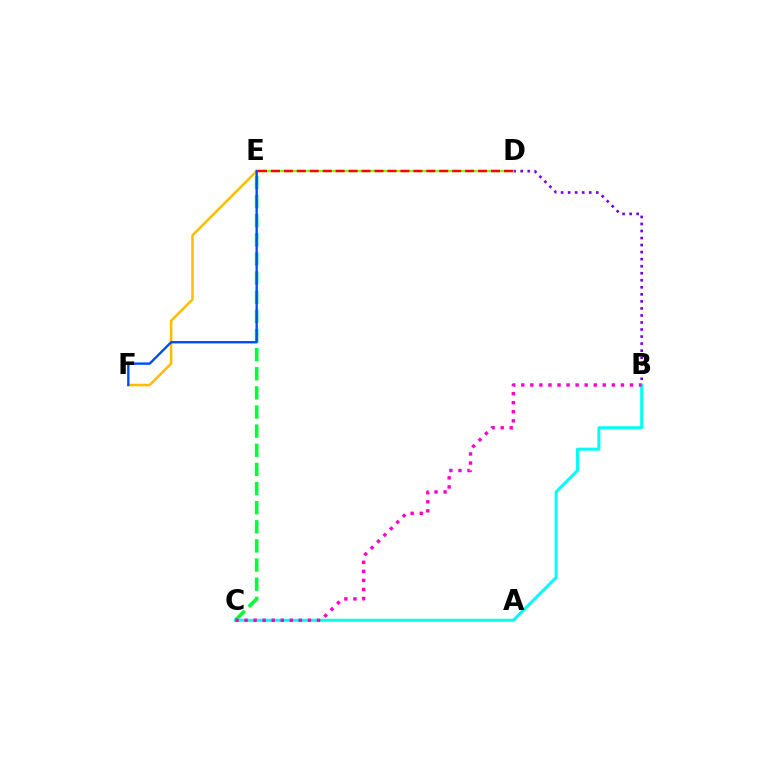{('C', 'E'): [{'color': '#00ff39', 'line_style': 'dashed', 'thickness': 2.6}], ('E', 'F'): [{'color': '#ffbd00', 'line_style': 'solid', 'thickness': 1.85}, {'color': '#004bff', 'line_style': 'solid', 'thickness': 1.7}], ('B', 'D'): [{'color': '#7200ff', 'line_style': 'dotted', 'thickness': 1.91}], ('B', 'C'): [{'color': '#00fff6', 'line_style': 'solid', 'thickness': 2.16}, {'color': '#ff00cf', 'line_style': 'dotted', 'thickness': 2.46}], ('D', 'E'): [{'color': '#84ff00', 'line_style': 'solid', 'thickness': 1.67}, {'color': '#ff0000', 'line_style': 'dashed', 'thickness': 1.76}]}